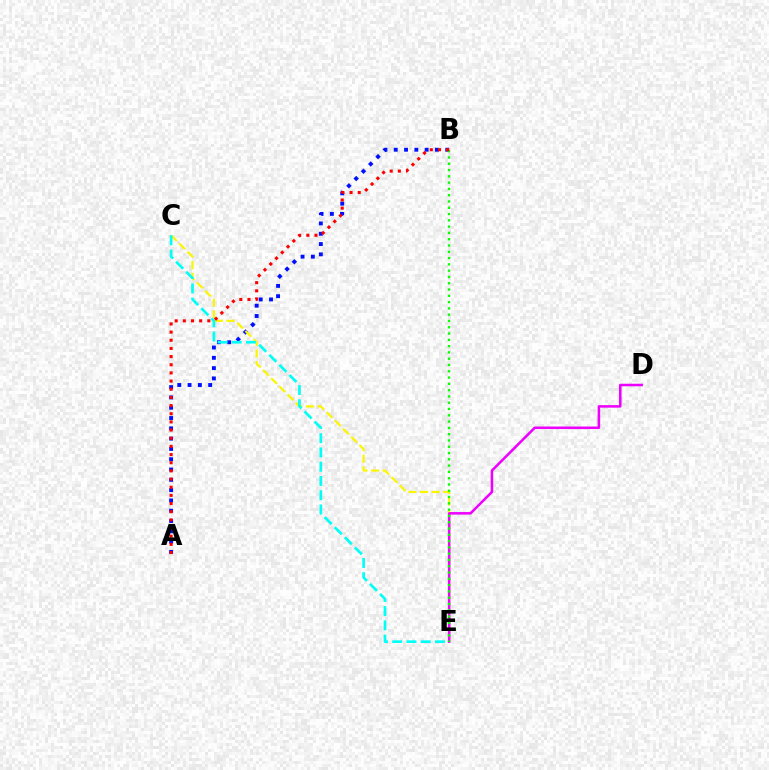{('A', 'B'): [{'color': '#0010ff', 'line_style': 'dotted', 'thickness': 2.8}, {'color': '#ff0000', 'line_style': 'dotted', 'thickness': 2.22}], ('C', 'E'): [{'color': '#fcf500', 'line_style': 'dashed', 'thickness': 1.57}, {'color': '#00fff6', 'line_style': 'dashed', 'thickness': 1.94}], ('D', 'E'): [{'color': '#ee00ff', 'line_style': 'solid', 'thickness': 1.82}], ('B', 'E'): [{'color': '#08ff00', 'line_style': 'dotted', 'thickness': 1.71}]}